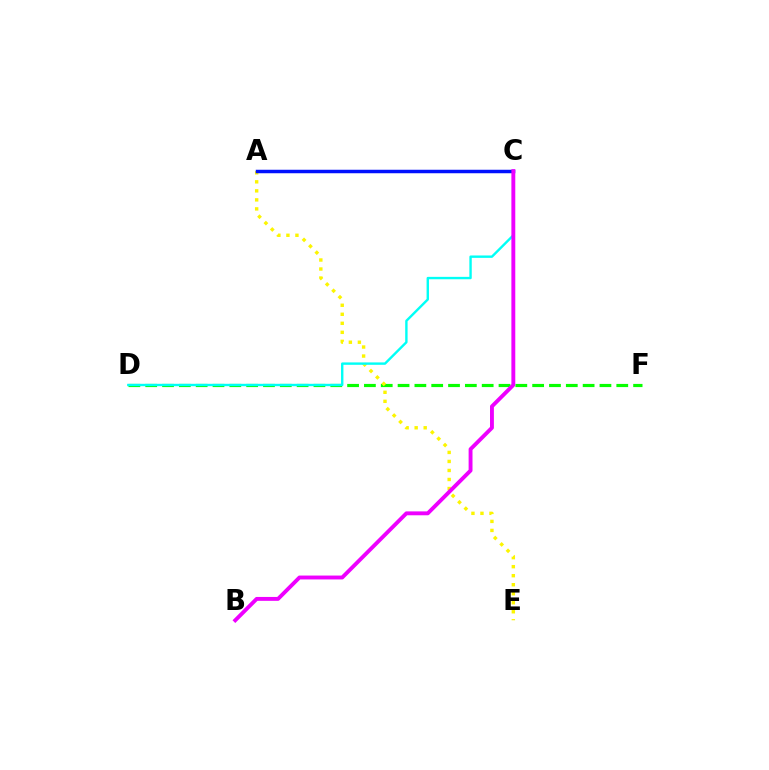{('D', 'F'): [{'color': '#08ff00', 'line_style': 'dashed', 'thickness': 2.29}], ('A', 'E'): [{'color': '#fcf500', 'line_style': 'dotted', 'thickness': 2.45}], ('A', 'C'): [{'color': '#ff0000', 'line_style': 'solid', 'thickness': 1.89}, {'color': '#0010ff', 'line_style': 'solid', 'thickness': 2.51}], ('C', 'D'): [{'color': '#00fff6', 'line_style': 'solid', 'thickness': 1.72}], ('B', 'C'): [{'color': '#ee00ff', 'line_style': 'solid', 'thickness': 2.8}]}